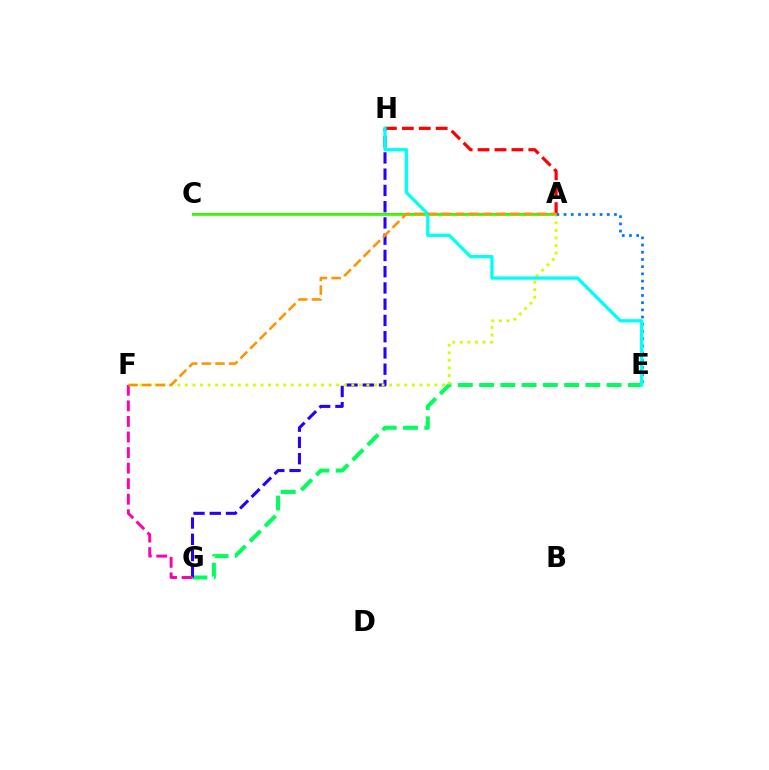{('A', 'H'): [{'color': '#ff0000', 'line_style': 'dashed', 'thickness': 2.3}], ('A', 'C'): [{'color': '#b900ff', 'line_style': 'solid', 'thickness': 1.53}, {'color': '#3dff00', 'line_style': 'solid', 'thickness': 2.0}], ('E', 'G'): [{'color': '#00ff5c', 'line_style': 'dashed', 'thickness': 2.89}], ('G', 'H'): [{'color': '#2500ff', 'line_style': 'dashed', 'thickness': 2.21}], ('F', 'G'): [{'color': '#ff00ac', 'line_style': 'dashed', 'thickness': 2.11}], ('A', 'F'): [{'color': '#d1ff00', 'line_style': 'dotted', 'thickness': 2.06}, {'color': '#ff9400', 'line_style': 'dashed', 'thickness': 1.86}], ('A', 'E'): [{'color': '#0074ff', 'line_style': 'dotted', 'thickness': 1.96}], ('E', 'H'): [{'color': '#00fff6', 'line_style': 'solid', 'thickness': 2.37}]}